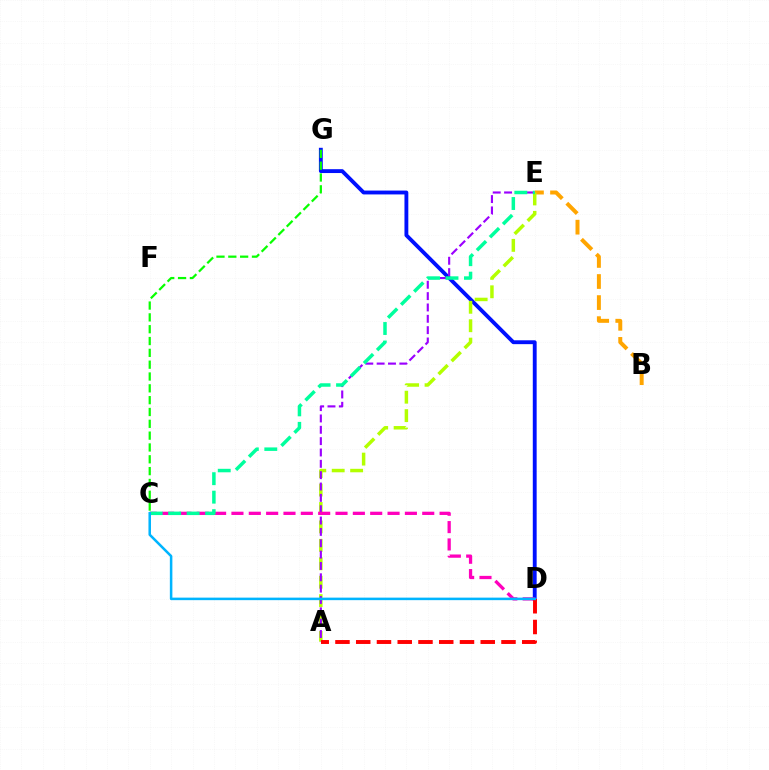{('D', 'G'): [{'color': '#0010ff', 'line_style': 'solid', 'thickness': 2.78}], ('B', 'E'): [{'color': '#ffa500', 'line_style': 'dashed', 'thickness': 2.86}], ('A', 'E'): [{'color': '#b3ff00', 'line_style': 'dashed', 'thickness': 2.5}, {'color': '#9b00ff', 'line_style': 'dashed', 'thickness': 1.54}], ('C', 'G'): [{'color': '#08ff00', 'line_style': 'dashed', 'thickness': 1.61}], ('C', 'D'): [{'color': '#ff00bd', 'line_style': 'dashed', 'thickness': 2.36}, {'color': '#00b5ff', 'line_style': 'solid', 'thickness': 1.82}], ('A', 'D'): [{'color': '#ff0000', 'line_style': 'dashed', 'thickness': 2.82}], ('C', 'E'): [{'color': '#00ff9d', 'line_style': 'dashed', 'thickness': 2.51}]}